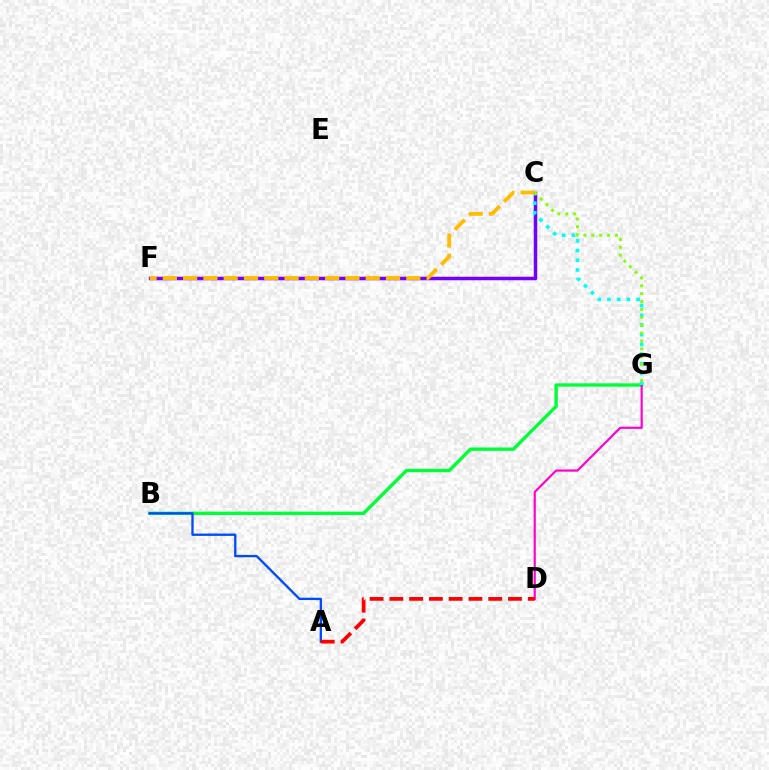{('B', 'G'): [{'color': '#00ff39', 'line_style': 'solid', 'thickness': 2.42}], ('C', 'F'): [{'color': '#7200ff', 'line_style': 'solid', 'thickness': 2.51}, {'color': '#ffbd00', 'line_style': 'dashed', 'thickness': 2.76}], ('A', 'B'): [{'color': '#004bff', 'line_style': 'solid', 'thickness': 1.67}], ('D', 'G'): [{'color': '#ff00cf', 'line_style': 'solid', 'thickness': 1.57}], ('C', 'G'): [{'color': '#00fff6', 'line_style': 'dotted', 'thickness': 2.64}, {'color': '#84ff00', 'line_style': 'dotted', 'thickness': 2.14}], ('A', 'D'): [{'color': '#ff0000', 'line_style': 'dashed', 'thickness': 2.69}]}